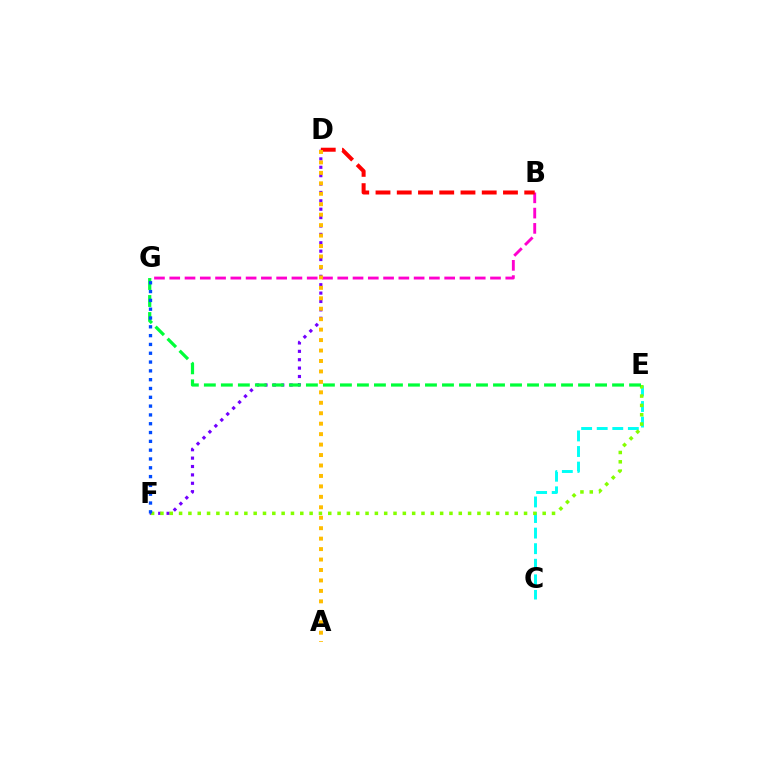{('C', 'E'): [{'color': '#00fff6', 'line_style': 'dashed', 'thickness': 2.12}], ('D', 'F'): [{'color': '#7200ff', 'line_style': 'dotted', 'thickness': 2.28}], ('E', 'F'): [{'color': '#84ff00', 'line_style': 'dotted', 'thickness': 2.53}], ('B', 'G'): [{'color': '#ff00cf', 'line_style': 'dashed', 'thickness': 2.08}], ('B', 'D'): [{'color': '#ff0000', 'line_style': 'dashed', 'thickness': 2.89}], ('E', 'G'): [{'color': '#00ff39', 'line_style': 'dashed', 'thickness': 2.31}], ('F', 'G'): [{'color': '#004bff', 'line_style': 'dotted', 'thickness': 2.39}], ('A', 'D'): [{'color': '#ffbd00', 'line_style': 'dotted', 'thickness': 2.84}]}